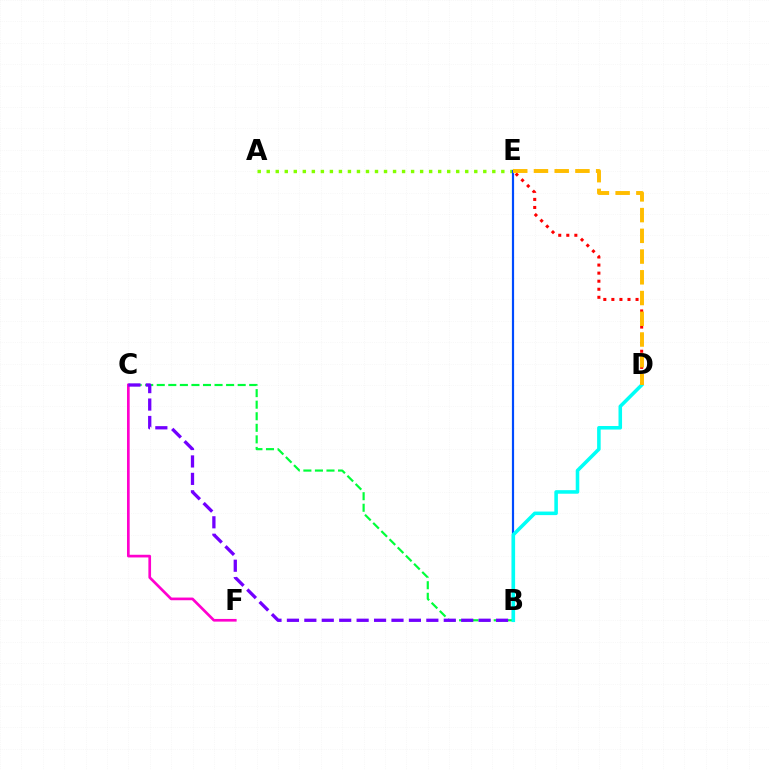{('D', 'E'): [{'color': '#ff0000', 'line_style': 'dotted', 'thickness': 2.19}, {'color': '#ffbd00', 'line_style': 'dashed', 'thickness': 2.82}], ('B', 'C'): [{'color': '#00ff39', 'line_style': 'dashed', 'thickness': 1.57}, {'color': '#7200ff', 'line_style': 'dashed', 'thickness': 2.37}], ('A', 'E'): [{'color': '#84ff00', 'line_style': 'dotted', 'thickness': 2.45}], ('C', 'F'): [{'color': '#ff00cf', 'line_style': 'solid', 'thickness': 1.93}], ('B', 'E'): [{'color': '#004bff', 'line_style': 'solid', 'thickness': 1.57}], ('B', 'D'): [{'color': '#00fff6', 'line_style': 'solid', 'thickness': 2.56}]}